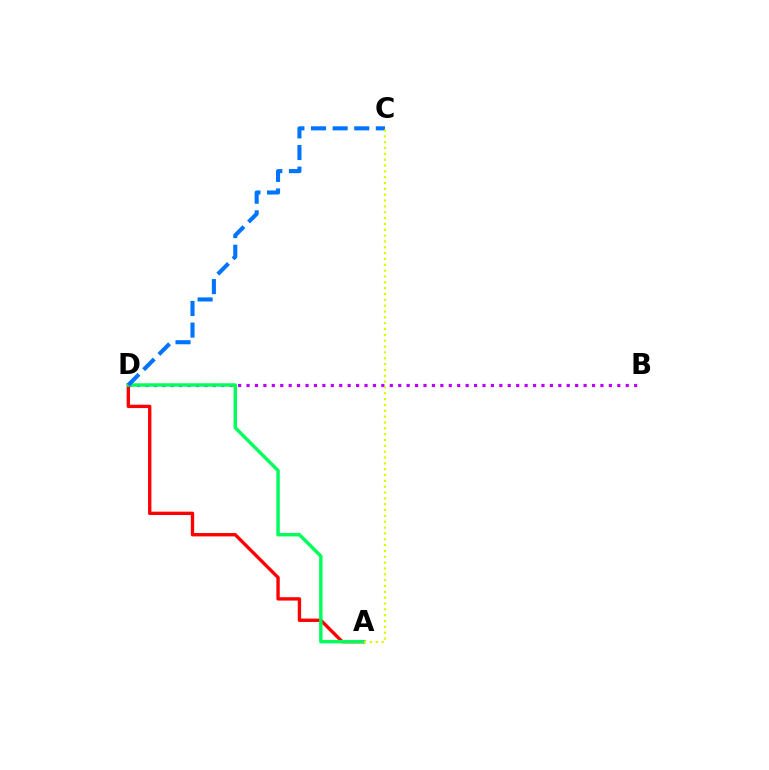{('B', 'D'): [{'color': '#b900ff', 'line_style': 'dotted', 'thickness': 2.29}], ('A', 'D'): [{'color': '#ff0000', 'line_style': 'solid', 'thickness': 2.42}, {'color': '#00ff5c', 'line_style': 'solid', 'thickness': 2.47}], ('C', 'D'): [{'color': '#0074ff', 'line_style': 'dashed', 'thickness': 2.94}], ('A', 'C'): [{'color': '#d1ff00', 'line_style': 'dotted', 'thickness': 1.59}]}